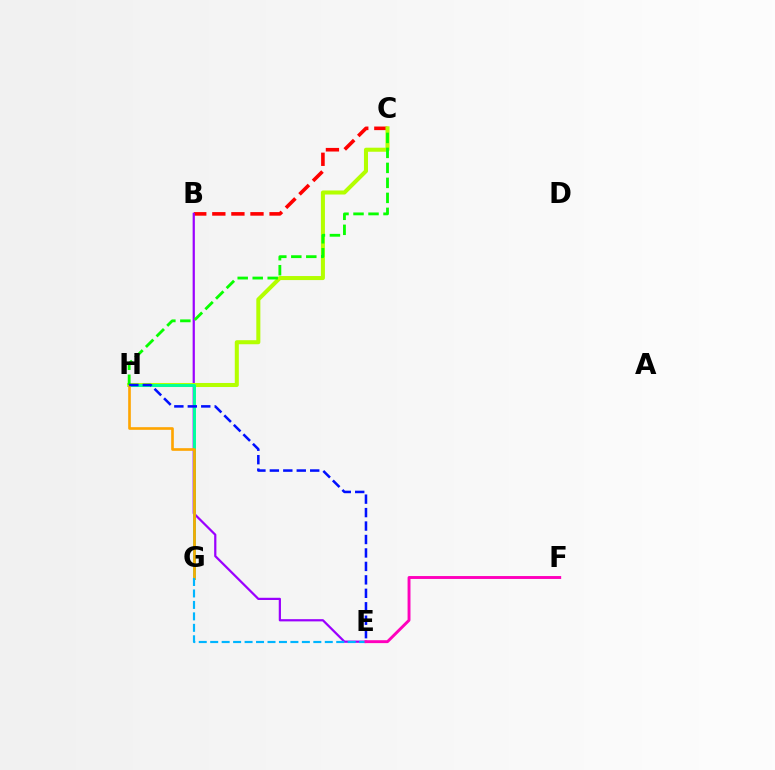{('B', 'C'): [{'color': '#ff0000', 'line_style': 'dashed', 'thickness': 2.59}], ('B', 'E'): [{'color': '#9b00ff', 'line_style': 'solid', 'thickness': 1.6}], ('C', 'H'): [{'color': '#b3ff00', 'line_style': 'solid', 'thickness': 2.91}, {'color': '#08ff00', 'line_style': 'dashed', 'thickness': 2.04}], ('G', 'H'): [{'color': '#00ff9d', 'line_style': 'solid', 'thickness': 2.11}, {'color': '#ffa500', 'line_style': 'solid', 'thickness': 1.9}], ('E', 'H'): [{'color': '#0010ff', 'line_style': 'dashed', 'thickness': 1.83}], ('E', 'G'): [{'color': '#00b5ff', 'line_style': 'dashed', 'thickness': 1.56}], ('E', 'F'): [{'color': '#ff00bd', 'line_style': 'solid', 'thickness': 2.09}]}